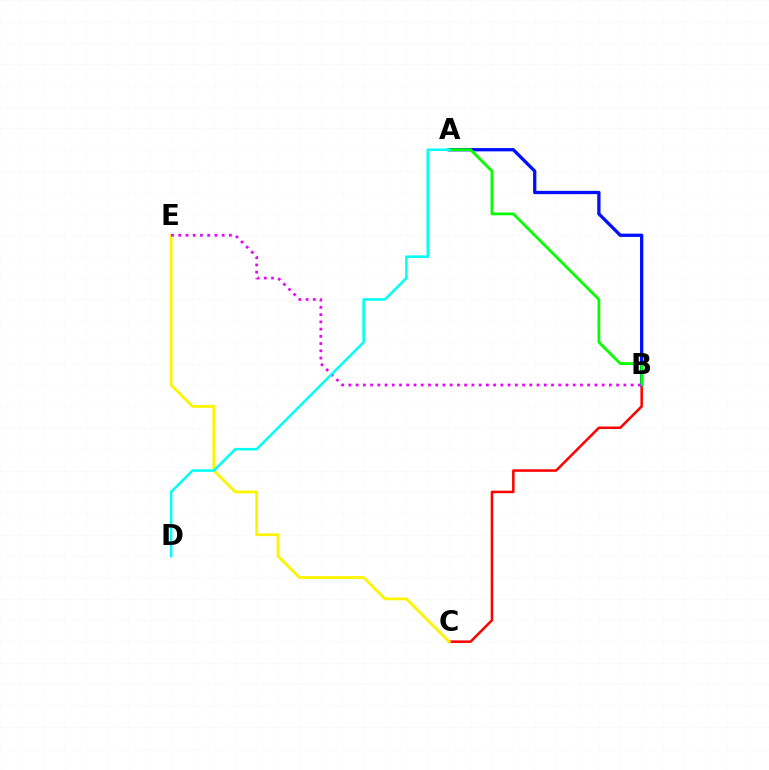{('B', 'C'): [{'color': '#ff0000', 'line_style': 'solid', 'thickness': 1.82}], ('A', 'B'): [{'color': '#0010ff', 'line_style': 'solid', 'thickness': 2.37}, {'color': '#08ff00', 'line_style': 'solid', 'thickness': 2.03}], ('C', 'E'): [{'color': '#fcf500', 'line_style': 'solid', 'thickness': 2.03}], ('B', 'E'): [{'color': '#ee00ff', 'line_style': 'dotted', 'thickness': 1.97}], ('A', 'D'): [{'color': '#00fff6', 'line_style': 'solid', 'thickness': 1.83}]}